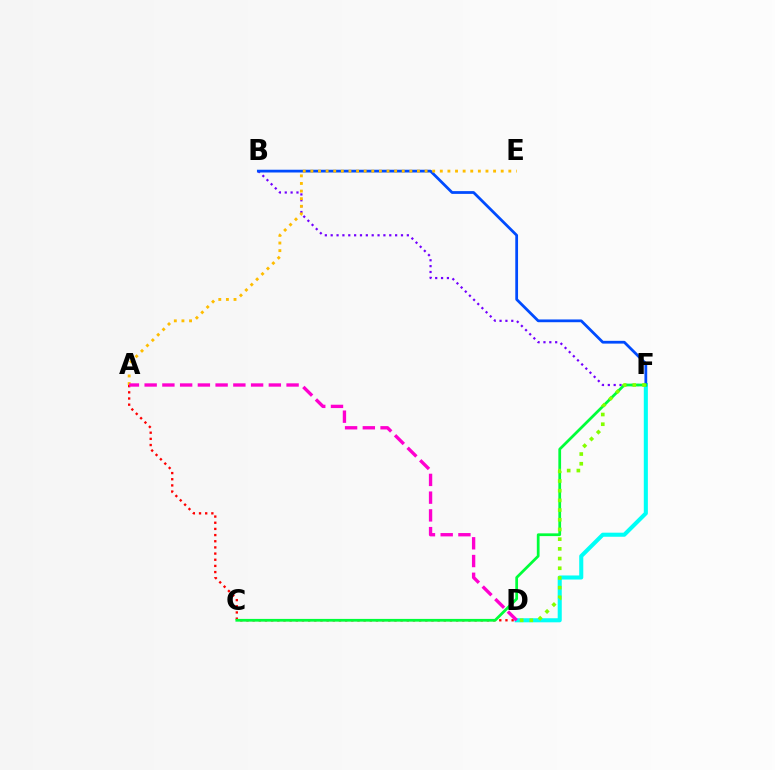{('D', 'F'): [{'color': '#00fff6', 'line_style': 'solid', 'thickness': 2.93}, {'color': '#84ff00', 'line_style': 'dotted', 'thickness': 2.63}], ('A', 'D'): [{'color': '#ff0000', 'line_style': 'dotted', 'thickness': 1.68}, {'color': '#ff00cf', 'line_style': 'dashed', 'thickness': 2.41}], ('B', 'F'): [{'color': '#7200ff', 'line_style': 'dotted', 'thickness': 1.59}, {'color': '#004bff', 'line_style': 'solid', 'thickness': 1.99}], ('A', 'E'): [{'color': '#ffbd00', 'line_style': 'dotted', 'thickness': 2.07}], ('C', 'F'): [{'color': '#00ff39', 'line_style': 'solid', 'thickness': 1.98}]}